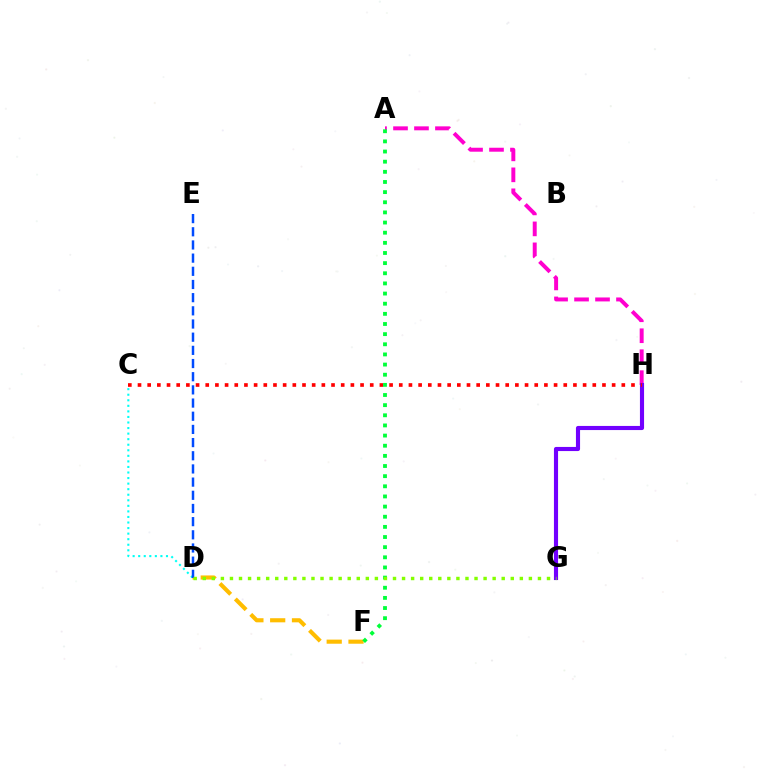{('D', 'F'): [{'color': '#ffbd00', 'line_style': 'dashed', 'thickness': 2.96}], ('A', 'H'): [{'color': '#ff00cf', 'line_style': 'dashed', 'thickness': 2.85}], ('C', 'D'): [{'color': '#00fff6', 'line_style': 'dotted', 'thickness': 1.51}], ('D', 'E'): [{'color': '#004bff', 'line_style': 'dashed', 'thickness': 1.79}], ('G', 'H'): [{'color': '#7200ff', 'line_style': 'solid', 'thickness': 2.97}], ('C', 'H'): [{'color': '#ff0000', 'line_style': 'dotted', 'thickness': 2.63}], ('A', 'F'): [{'color': '#00ff39', 'line_style': 'dotted', 'thickness': 2.76}], ('D', 'G'): [{'color': '#84ff00', 'line_style': 'dotted', 'thickness': 2.46}]}